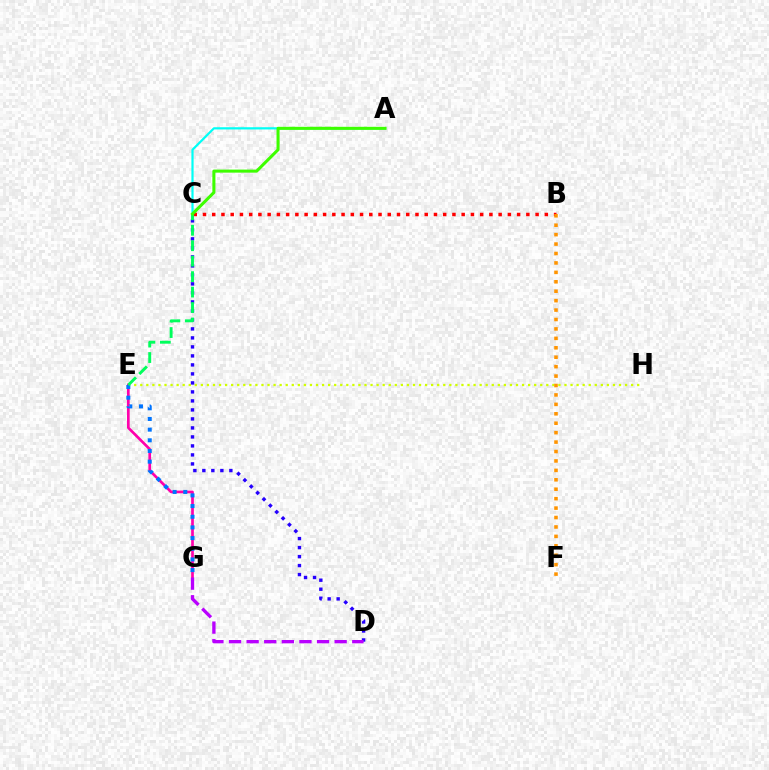{('E', 'G'): [{'color': '#ff00ac', 'line_style': 'solid', 'thickness': 1.93}, {'color': '#0074ff', 'line_style': 'dotted', 'thickness': 2.9}], ('A', 'C'): [{'color': '#00fff6', 'line_style': 'solid', 'thickness': 1.59}, {'color': '#3dff00', 'line_style': 'solid', 'thickness': 2.2}], ('E', 'H'): [{'color': '#d1ff00', 'line_style': 'dotted', 'thickness': 1.65}], ('C', 'D'): [{'color': '#2500ff', 'line_style': 'dotted', 'thickness': 2.45}], ('B', 'C'): [{'color': '#ff0000', 'line_style': 'dotted', 'thickness': 2.51}], ('B', 'F'): [{'color': '#ff9400', 'line_style': 'dotted', 'thickness': 2.56}], ('C', 'E'): [{'color': '#00ff5c', 'line_style': 'dashed', 'thickness': 2.1}], ('D', 'G'): [{'color': '#b900ff', 'line_style': 'dashed', 'thickness': 2.39}]}